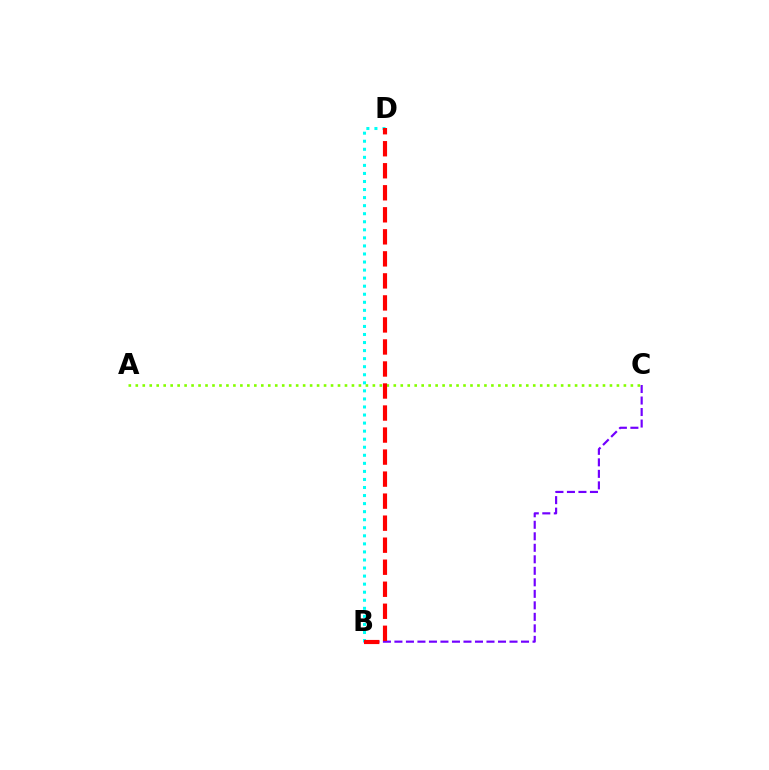{('B', 'C'): [{'color': '#7200ff', 'line_style': 'dashed', 'thickness': 1.56}], ('B', 'D'): [{'color': '#00fff6', 'line_style': 'dotted', 'thickness': 2.19}, {'color': '#ff0000', 'line_style': 'dashed', 'thickness': 2.99}], ('A', 'C'): [{'color': '#84ff00', 'line_style': 'dotted', 'thickness': 1.89}]}